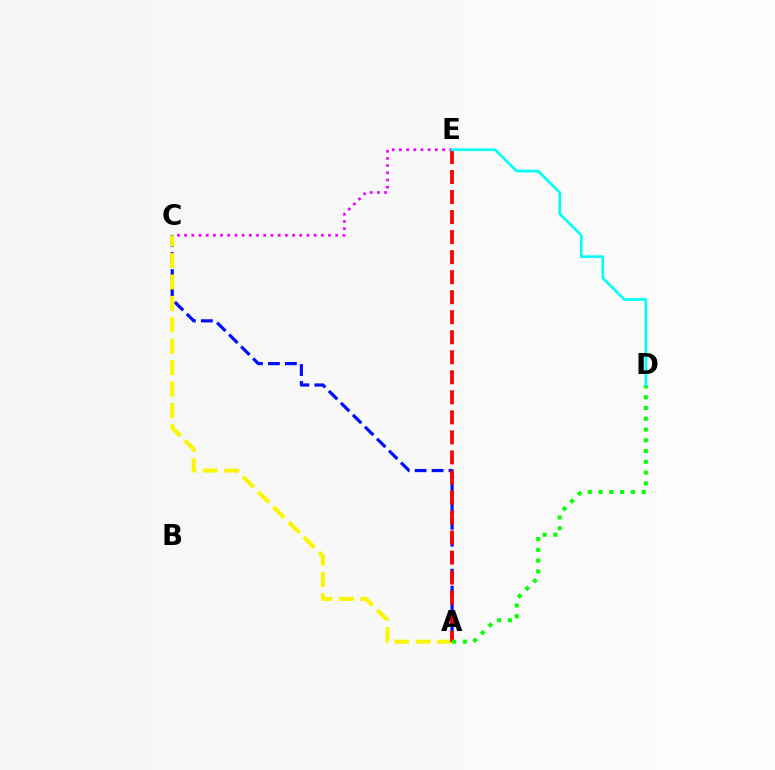{('A', 'C'): [{'color': '#0010ff', 'line_style': 'dashed', 'thickness': 2.3}, {'color': '#fcf500', 'line_style': 'dashed', 'thickness': 2.91}], ('A', 'E'): [{'color': '#ff0000', 'line_style': 'dashed', 'thickness': 2.72}], ('A', 'D'): [{'color': '#08ff00', 'line_style': 'dotted', 'thickness': 2.93}], ('C', 'E'): [{'color': '#ee00ff', 'line_style': 'dotted', 'thickness': 1.95}], ('D', 'E'): [{'color': '#00fff6', 'line_style': 'solid', 'thickness': 1.92}]}